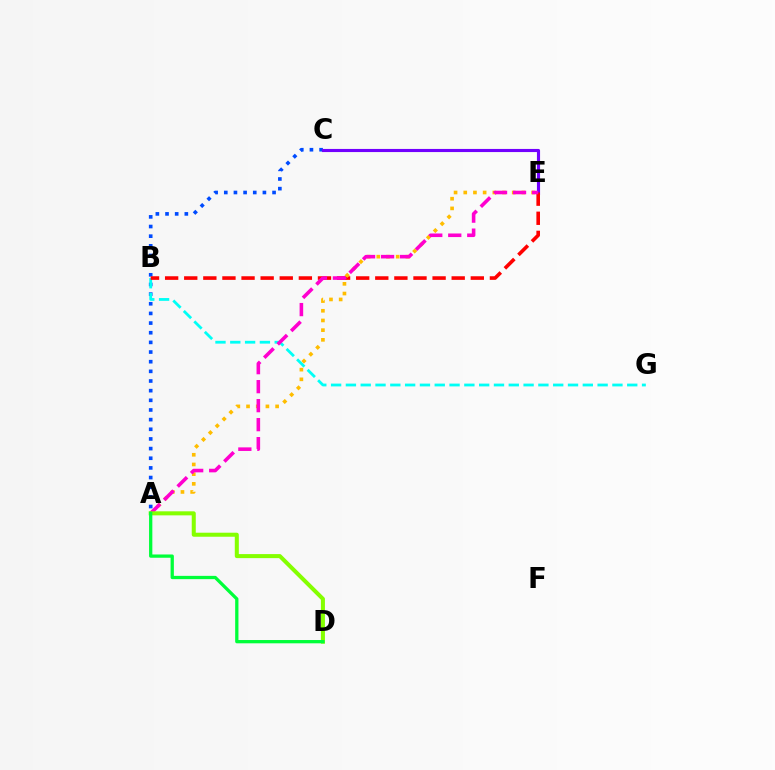{('A', 'C'): [{'color': '#004bff', 'line_style': 'dotted', 'thickness': 2.62}], ('C', 'E'): [{'color': '#7200ff', 'line_style': 'solid', 'thickness': 2.25}], ('B', 'G'): [{'color': '#00fff6', 'line_style': 'dashed', 'thickness': 2.01}], ('B', 'E'): [{'color': '#ff0000', 'line_style': 'dashed', 'thickness': 2.6}], ('A', 'E'): [{'color': '#ffbd00', 'line_style': 'dotted', 'thickness': 2.63}, {'color': '#ff00cf', 'line_style': 'dashed', 'thickness': 2.58}], ('A', 'D'): [{'color': '#84ff00', 'line_style': 'solid', 'thickness': 2.9}, {'color': '#00ff39', 'line_style': 'solid', 'thickness': 2.36}]}